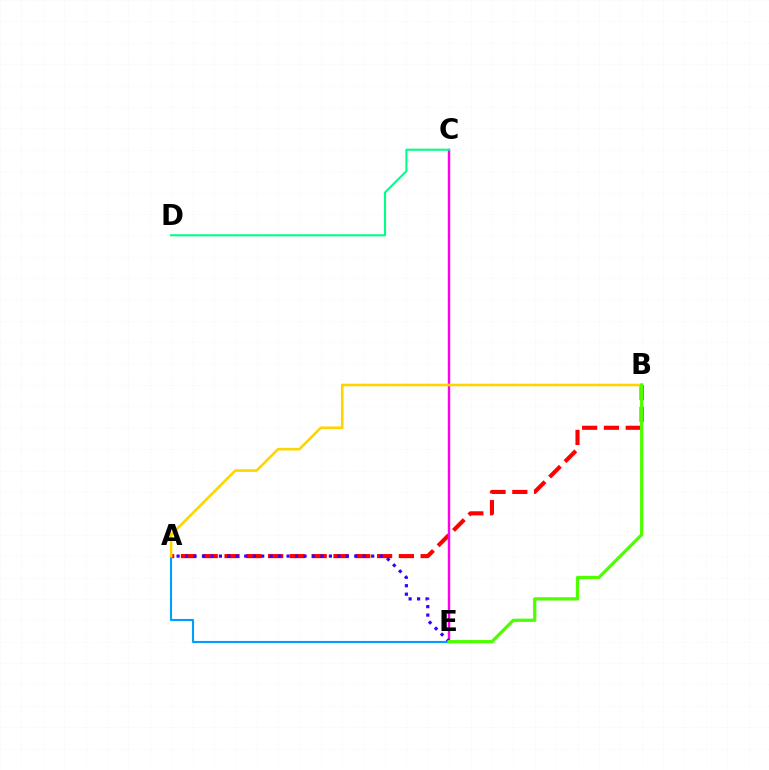{('A', 'B'): [{'color': '#ff0000', 'line_style': 'dashed', 'thickness': 2.96}, {'color': '#ffd500', 'line_style': 'solid', 'thickness': 1.89}], ('C', 'E'): [{'color': '#ff00ed', 'line_style': 'solid', 'thickness': 1.73}], ('A', 'E'): [{'color': '#3700ff', 'line_style': 'dotted', 'thickness': 2.3}, {'color': '#009eff', 'line_style': 'solid', 'thickness': 1.52}], ('C', 'D'): [{'color': '#00ff86', 'line_style': 'solid', 'thickness': 1.5}], ('B', 'E'): [{'color': '#4fff00', 'line_style': 'solid', 'thickness': 2.35}]}